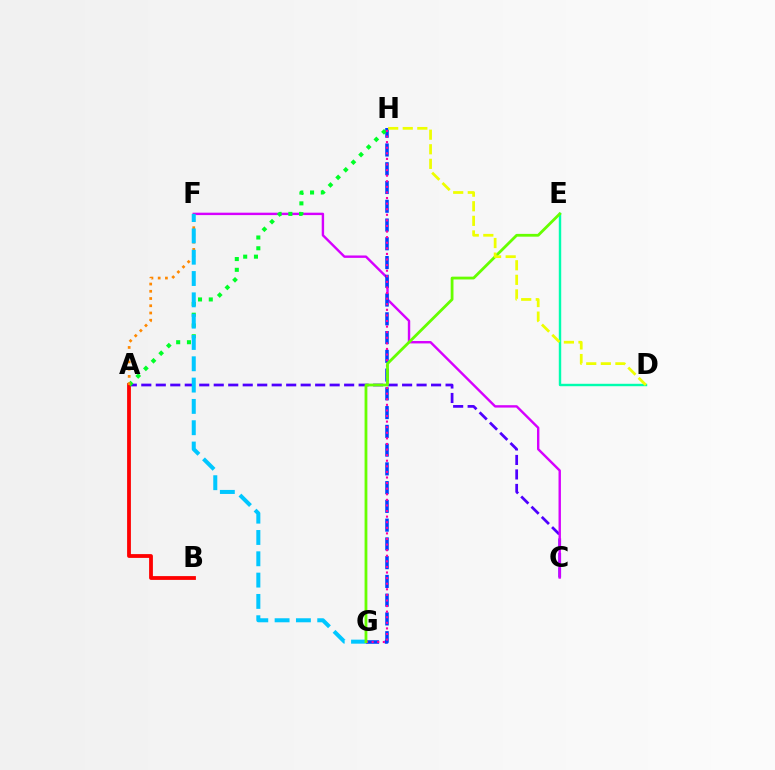{('A', 'C'): [{'color': '#4f00ff', 'line_style': 'dashed', 'thickness': 1.97}], ('A', 'B'): [{'color': '#ff0000', 'line_style': 'solid', 'thickness': 2.74}], ('C', 'F'): [{'color': '#d600ff', 'line_style': 'solid', 'thickness': 1.73}], ('D', 'E'): [{'color': '#00ffaf', 'line_style': 'solid', 'thickness': 1.74}], ('G', 'H'): [{'color': '#003fff', 'line_style': 'dashed', 'thickness': 2.55}, {'color': '#ff00a0', 'line_style': 'dotted', 'thickness': 1.52}], ('A', 'H'): [{'color': '#00ff27', 'line_style': 'dotted', 'thickness': 2.93}], ('A', 'F'): [{'color': '#ff8800', 'line_style': 'dotted', 'thickness': 1.97}], ('F', 'G'): [{'color': '#00c7ff', 'line_style': 'dashed', 'thickness': 2.9}], ('E', 'G'): [{'color': '#66ff00', 'line_style': 'solid', 'thickness': 2.01}], ('D', 'H'): [{'color': '#eeff00', 'line_style': 'dashed', 'thickness': 1.98}]}